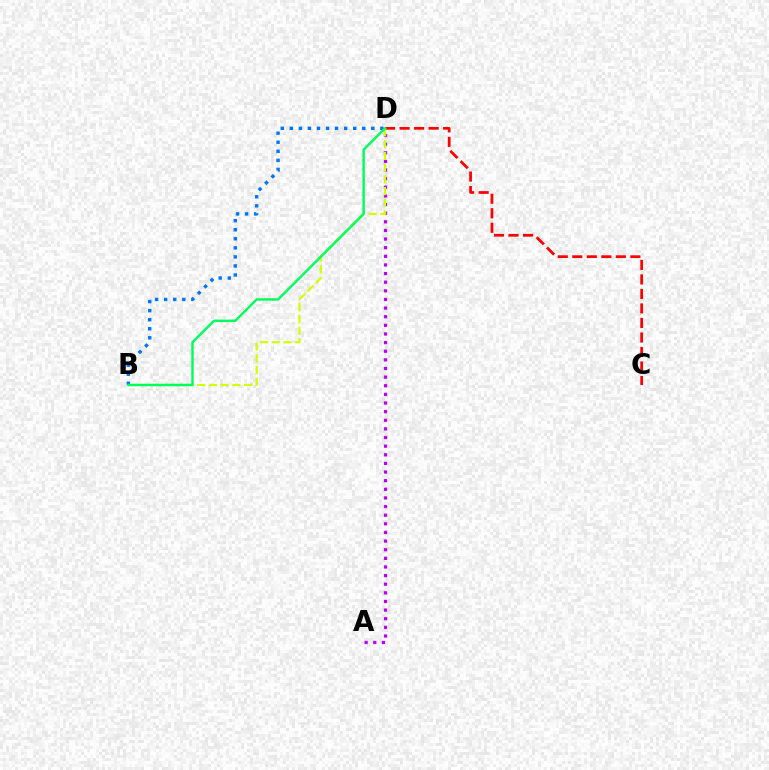{('C', 'D'): [{'color': '#ff0000', 'line_style': 'dashed', 'thickness': 1.97}], ('A', 'D'): [{'color': '#b900ff', 'line_style': 'dotted', 'thickness': 2.34}], ('B', 'D'): [{'color': '#d1ff00', 'line_style': 'dashed', 'thickness': 1.59}, {'color': '#0074ff', 'line_style': 'dotted', 'thickness': 2.46}, {'color': '#00ff5c', 'line_style': 'solid', 'thickness': 1.76}]}